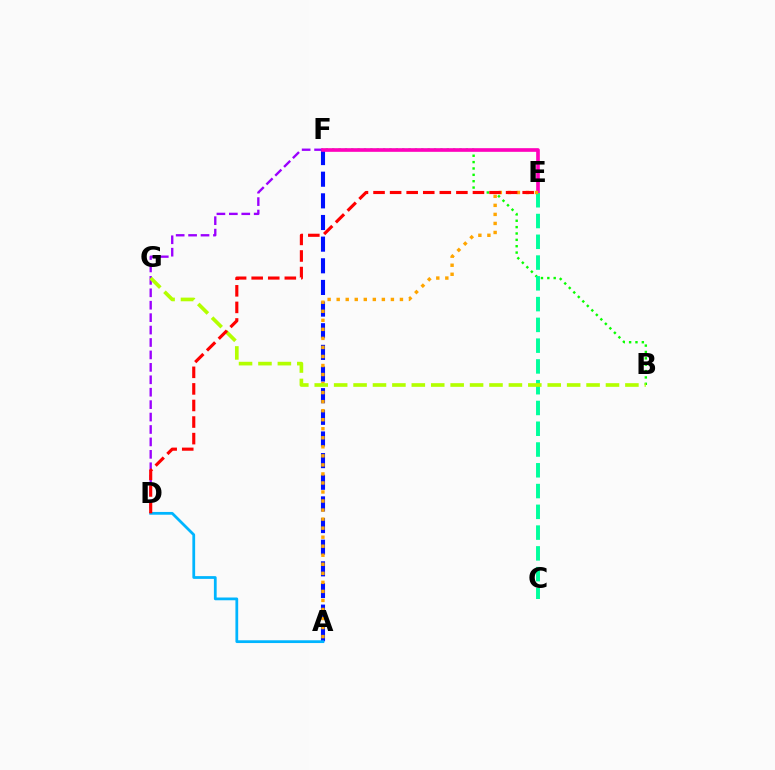{('B', 'F'): [{'color': '#08ff00', 'line_style': 'dotted', 'thickness': 1.73}], ('D', 'F'): [{'color': '#9b00ff', 'line_style': 'dashed', 'thickness': 1.69}], ('A', 'F'): [{'color': '#0010ff', 'line_style': 'dashed', 'thickness': 2.94}], ('E', 'F'): [{'color': '#ff00bd', 'line_style': 'solid', 'thickness': 2.63}], ('A', 'D'): [{'color': '#00b5ff', 'line_style': 'solid', 'thickness': 1.99}], ('C', 'E'): [{'color': '#00ff9d', 'line_style': 'dashed', 'thickness': 2.82}], ('A', 'E'): [{'color': '#ffa500', 'line_style': 'dotted', 'thickness': 2.46}], ('B', 'G'): [{'color': '#b3ff00', 'line_style': 'dashed', 'thickness': 2.64}], ('D', 'E'): [{'color': '#ff0000', 'line_style': 'dashed', 'thickness': 2.25}]}